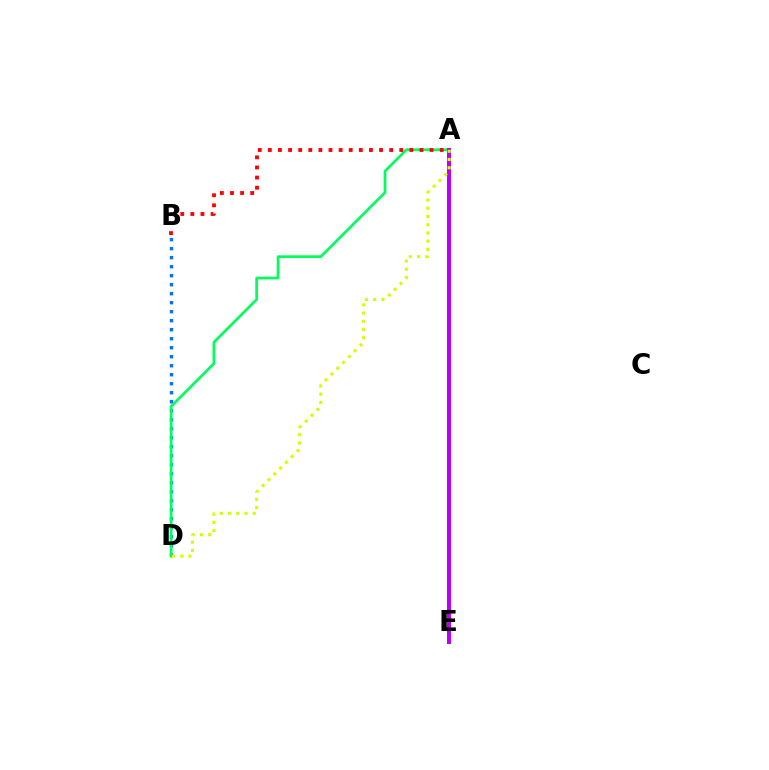{('B', 'D'): [{'color': '#0074ff', 'line_style': 'dotted', 'thickness': 2.45}], ('A', 'D'): [{'color': '#00ff5c', 'line_style': 'solid', 'thickness': 1.95}, {'color': '#d1ff00', 'line_style': 'dotted', 'thickness': 2.24}], ('A', 'B'): [{'color': '#ff0000', 'line_style': 'dotted', 'thickness': 2.75}], ('A', 'E'): [{'color': '#b900ff', 'line_style': 'solid', 'thickness': 2.88}]}